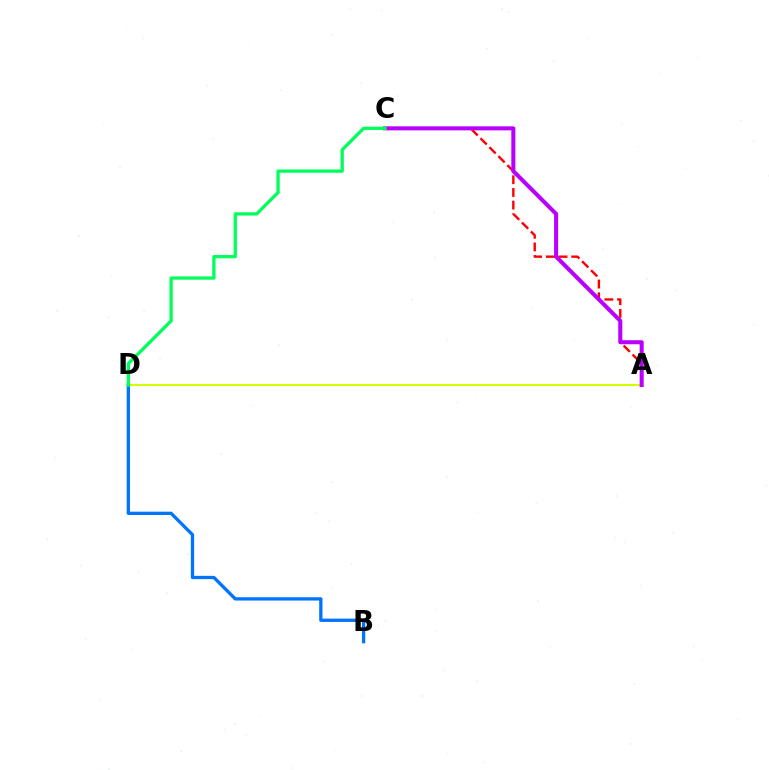{('A', 'C'): [{'color': '#ff0000', 'line_style': 'dashed', 'thickness': 1.72}, {'color': '#b900ff', 'line_style': 'solid', 'thickness': 2.91}], ('A', 'D'): [{'color': '#d1ff00', 'line_style': 'solid', 'thickness': 1.52}], ('B', 'D'): [{'color': '#0074ff', 'line_style': 'solid', 'thickness': 2.37}], ('C', 'D'): [{'color': '#00ff5c', 'line_style': 'solid', 'thickness': 2.36}]}